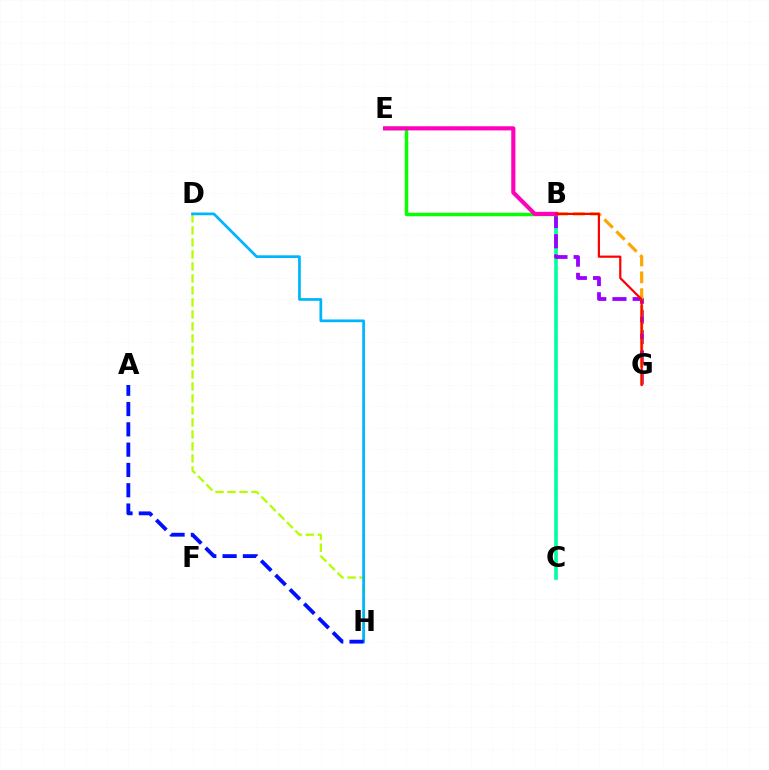{('D', 'H'): [{'color': '#b3ff00', 'line_style': 'dashed', 'thickness': 1.63}, {'color': '#00b5ff', 'line_style': 'solid', 'thickness': 1.96}], ('B', 'C'): [{'color': '#00ff9d', 'line_style': 'solid', 'thickness': 2.63}], ('B', 'G'): [{'color': '#9b00ff', 'line_style': 'dashed', 'thickness': 2.74}, {'color': '#ffa500', 'line_style': 'dashed', 'thickness': 2.29}, {'color': '#ff0000', 'line_style': 'solid', 'thickness': 1.59}], ('B', 'E'): [{'color': '#08ff00', 'line_style': 'solid', 'thickness': 2.49}, {'color': '#ff00bd', 'line_style': 'solid', 'thickness': 2.98}], ('A', 'H'): [{'color': '#0010ff', 'line_style': 'dashed', 'thickness': 2.76}]}